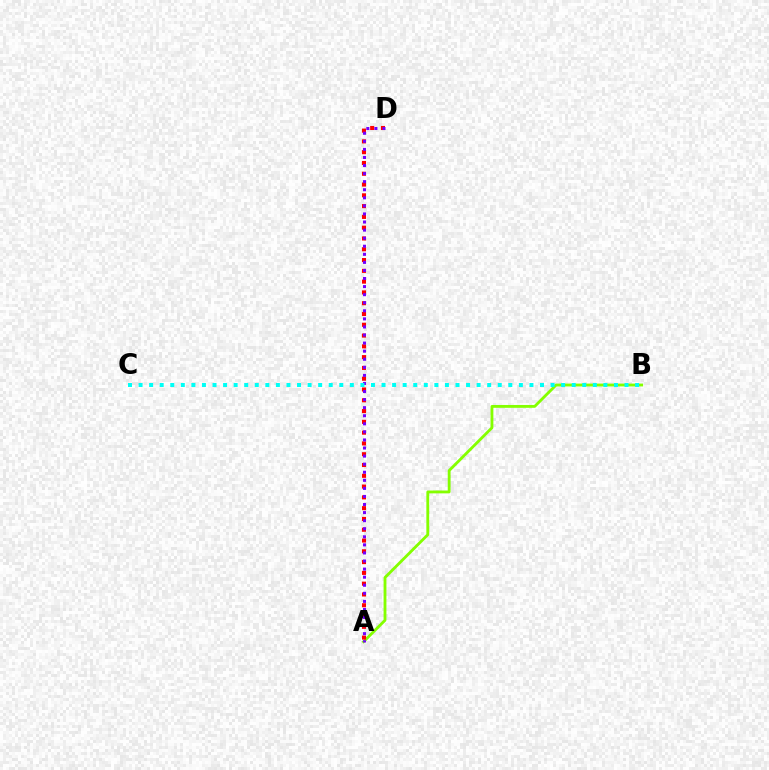{('A', 'B'): [{'color': '#84ff00', 'line_style': 'solid', 'thickness': 2.04}], ('A', 'D'): [{'color': '#ff0000', 'line_style': 'dotted', 'thickness': 2.93}, {'color': '#7200ff', 'line_style': 'dotted', 'thickness': 2.19}], ('B', 'C'): [{'color': '#00fff6', 'line_style': 'dotted', 'thickness': 2.87}]}